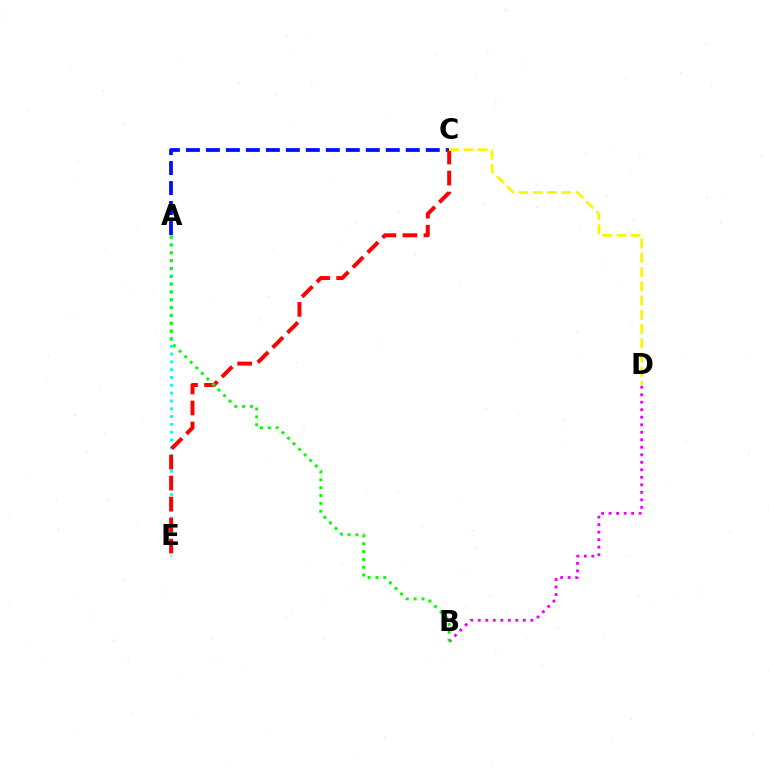{('A', 'C'): [{'color': '#0010ff', 'line_style': 'dashed', 'thickness': 2.72}], ('A', 'E'): [{'color': '#00fff6', 'line_style': 'dotted', 'thickness': 2.12}], ('C', 'E'): [{'color': '#ff0000', 'line_style': 'dashed', 'thickness': 2.85}], ('C', 'D'): [{'color': '#fcf500', 'line_style': 'dashed', 'thickness': 1.93}], ('B', 'D'): [{'color': '#ee00ff', 'line_style': 'dotted', 'thickness': 2.04}], ('A', 'B'): [{'color': '#08ff00', 'line_style': 'dotted', 'thickness': 2.13}]}